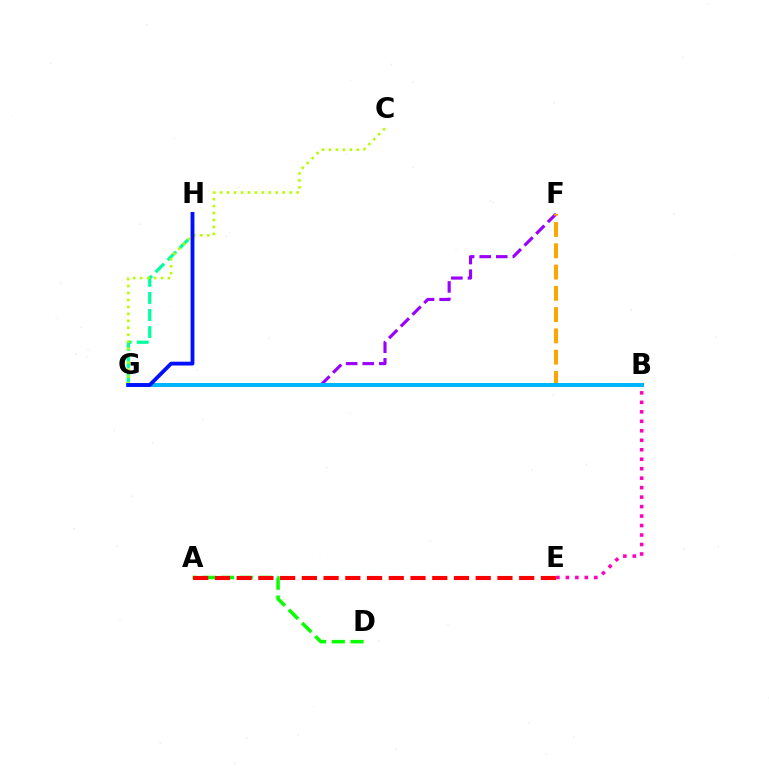{('G', 'H'): [{'color': '#00ff9d', 'line_style': 'dashed', 'thickness': 2.32}, {'color': '#0010ff', 'line_style': 'solid', 'thickness': 2.75}], ('F', 'G'): [{'color': '#9b00ff', 'line_style': 'dashed', 'thickness': 2.25}], ('A', 'D'): [{'color': '#08ff00', 'line_style': 'dashed', 'thickness': 2.54}], ('A', 'E'): [{'color': '#ff0000', 'line_style': 'dashed', 'thickness': 2.95}], ('B', 'F'): [{'color': '#ffa500', 'line_style': 'dashed', 'thickness': 2.89}], ('C', 'G'): [{'color': '#b3ff00', 'line_style': 'dotted', 'thickness': 1.89}], ('B', 'E'): [{'color': '#ff00bd', 'line_style': 'dotted', 'thickness': 2.57}], ('B', 'G'): [{'color': '#00b5ff', 'line_style': 'solid', 'thickness': 2.89}]}